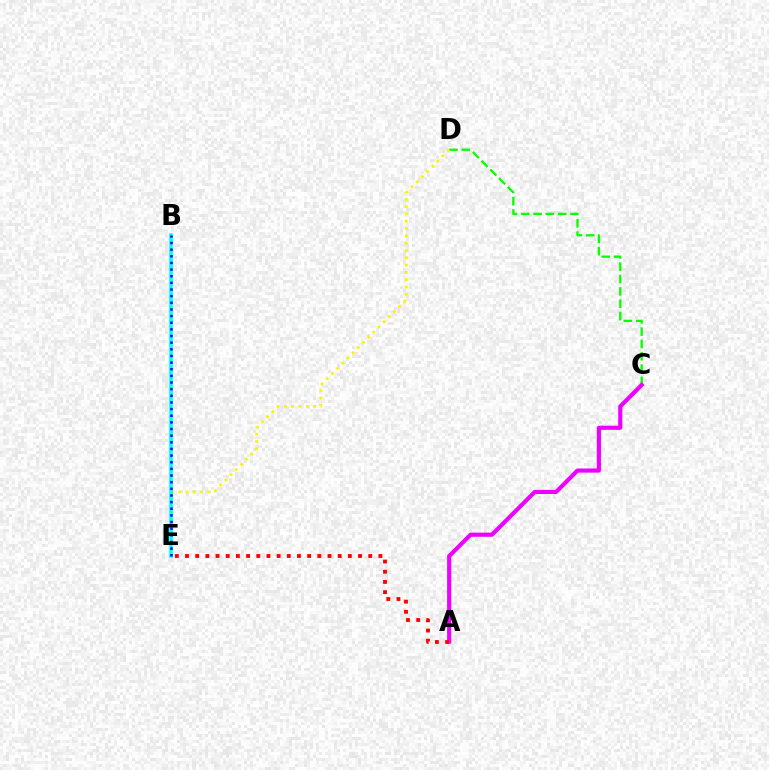{('C', 'D'): [{'color': '#08ff00', 'line_style': 'dashed', 'thickness': 1.67}], ('A', 'C'): [{'color': '#ee00ff', 'line_style': 'solid', 'thickness': 2.98}], ('D', 'E'): [{'color': '#fcf500', 'line_style': 'dotted', 'thickness': 1.99}], ('B', 'E'): [{'color': '#00fff6', 'line_style': 'solid', 'thickness': 2.61}, {'color': '#0010ff', 'line_style': 'dotted', 'thickness': 1.8}], ('A', 'E'): [{'color': '#ff0000', 'line_style': 'dotted', 'thickness': 2.77}]}